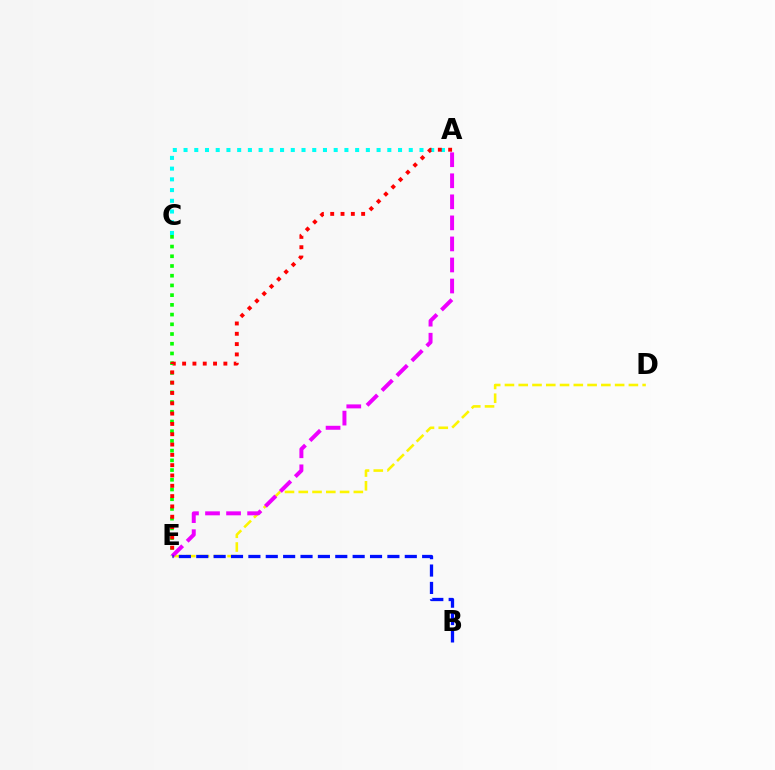{('A', 'C'): [{'color': '#00fff6', 'line_style': 'dotted', 'thickness': 2.91}], ('C', 'E'): [{'color': '#08ff00', 'line_style': 'dotted', 'thickness': 2.64}], ('D', 'E'): [{'color': '#fcf500', 'line_style': 'dashed', 'thickness': 1.87}], ('A', 'E'): [{'color': '#ff0000', 'line_style': 'dotted', 'thickness': 2.8}, {'color': '#ee00ff', 'line_style': 'dashed', 'thickness': 2.86}], ('B', 'E'): [{'color': '#0010ff', 'line_style': 'dashed', 'thickness': 2.36}]}